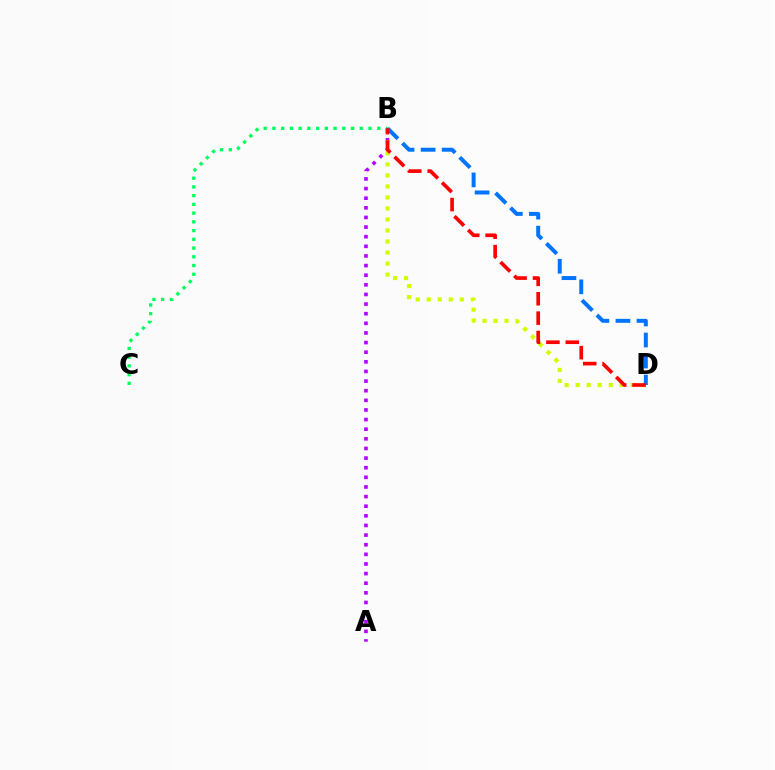{('A', 'B'): [{'color': '#b900ff', 'line_style': 'dotted', 'thickness': 2.62}], ('B', 'D'): [{'color': '#d1ff00', 'line_style': 'dotted', 'thickness': 2.99}, {'color': '#0074ff', 'line_style': 'dashed', 'thickness': 2.86}, {'color': '#ff0000', 'line_style': 'dashed', 'thickness': 2.63}], ('B', 'C'): [{'color': '#00ff5c', 'line_style': 'dotted', 'thickness': 2.37}]}